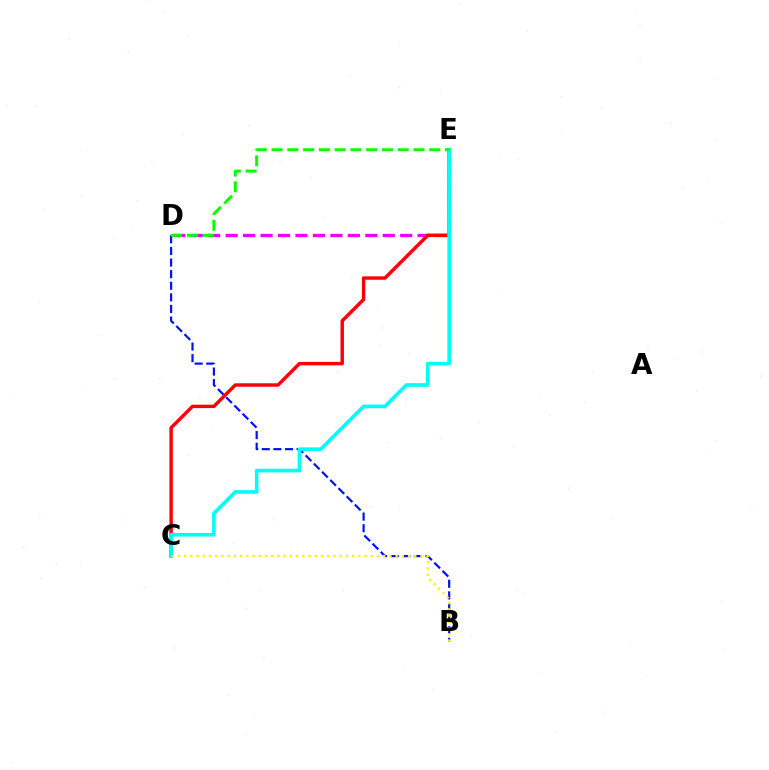{('D', 'E'): [{'color': '#ee00ff', 'line_style': 'dashed', 'thickness': 2.37}, {'color': '#08ff00', 'line_style': 'dashed', 'thickness': 2.14}], ('B', 'D'): [{'color': '#0010ff', 'line_style': 'dashed', 'thickness': 1.58}], ('C', 'E'): [{'color': '#ff0000', 'line_style': 'solid', 'thickness': 2.46}, {'color': '#00fff6', 'line_style': 'solid', 'thickness': 2.6}], ('B', 'C'): [{'color': '#fcf500', 'line_style': 'dotted', 'thickness': 1.69}]}